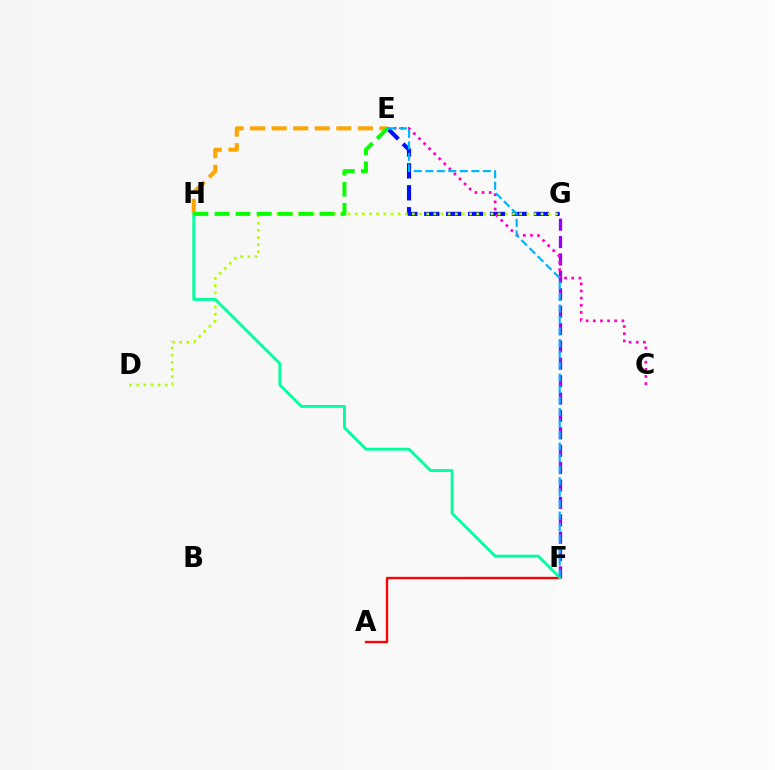{('F', 'G'): [{'color': '#9b00ff', 'line_style': 'dashed', 'thickness': 2.36}], ('A', 'F'): [{'color': '#ff0000', 'line_style': 'solid', 'thickness': 1.69}], ('E', 'G'): [{'color': '#0010ff', 'line_style': 'dashed', 'thickness': 2.98}], ('C', 'E'): [{'color': '#ff00bd', 'line_style': 'dotted', 'thickness': 1.94}], ('D', 'G'): [{'color': '#b3ff00', 'line_style': 'dotted', 'thickness': 1.94}], ('E', 'H'): [{'color': '#ffa500', 'line_style': 'dashed', 'thickness': 2.93}, {'color': '#08ff00', 'line_style': 'dashed', 'thickness': 2.86}], ('F', 'H'): [{'color': '#00ff9d', 'line_style': 'solid', 'thickness': 2.05}], ('E', 'F'): [{'color': '#00b5ff', 'line_style': 'dashed', 'thickness': 1.56}]}